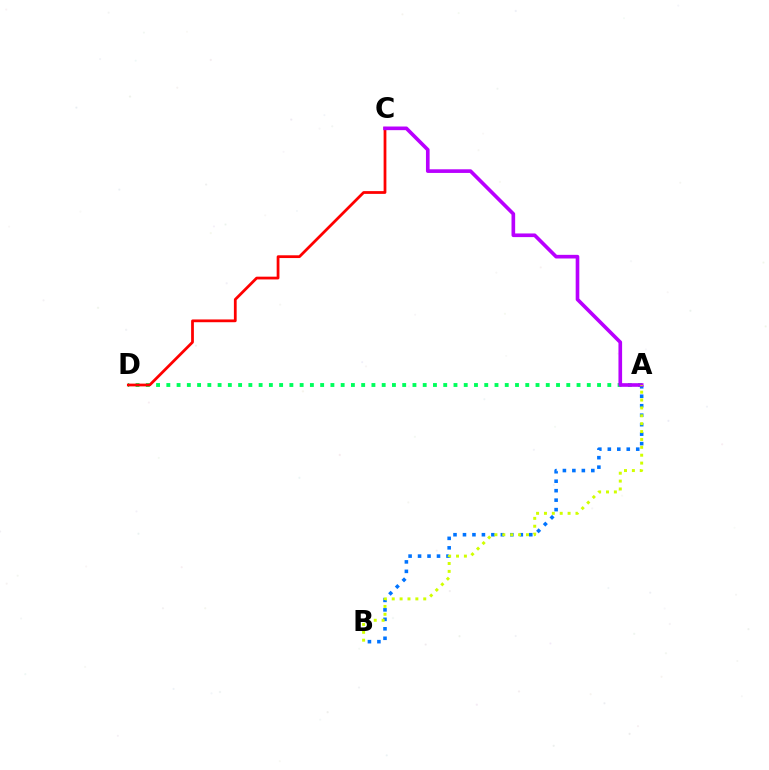{('A', 'B'): [{'color': '#0074ff', 'line_style': 'dotted', 'thickness': 2.57}, {'color': '#d1ff00', 'line_style': 'dotted', 'thickness': 2.14}], ('A', 'D'): [{'color': '#00ff5c', 'line_style': 'dotted', 'thickness': 2.79}], ('C', 'D'): [{'color': '#ff0000', 'line_style': 'solid', 'thickness': 1.99}], ('A', 'C'): [{'color': '#b900ff', 'line_style': 'solid', 'thickness': 2.62}]}